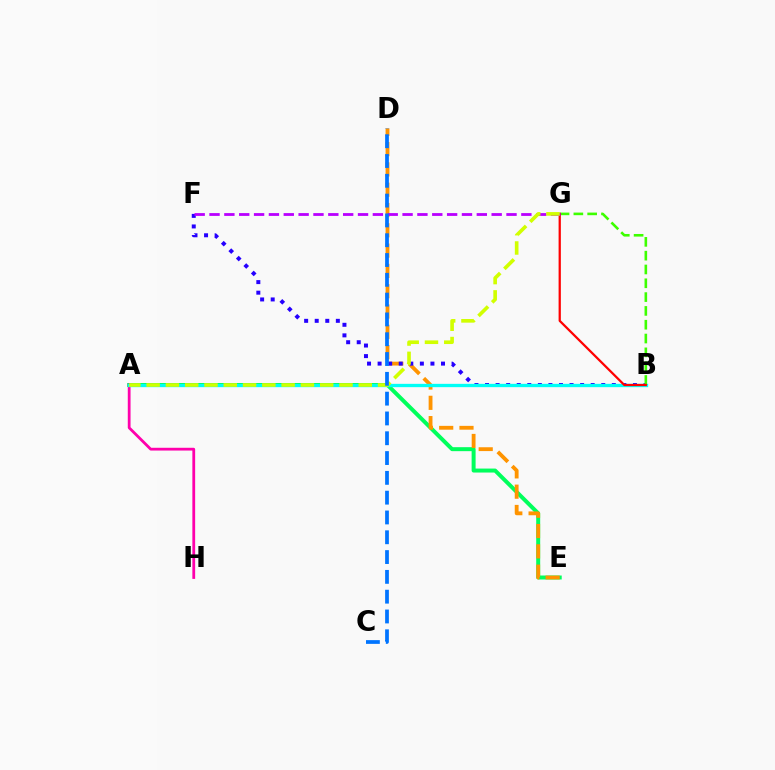{('A', 'E'): [{'color': '#00ff5c', 'line_style': 'solid', 'thickness': 2.86}], ('D', 'E'): [{'color': '#ff9400', 'line_style': 'dashed', 'thickness': 2.76}], ('A', 'H'): [{'color': '#ff00ac', 'line_style': 'solid', 'thickness': 2.0}], ('B', 'F'): [{'color': '#2500ff', 'line_style': 'dotted', 'thickness': 2.87}], ('A', 'B'): [{'color': '#00fff6', 'line_style': 'solid', 'thickness': 2.39}], ('B', 'G'): [{'color': '#3dff00', 'line_style': 'dashed', 'thickness': 1.88}, {'color': '#ff0000', 'line_style': 'solid', 'thickness': 1.62}], ('F', 'G'): [{'color': '#b900ff', 'line_style': 'dashed', 'thickness': 2.02}], ('A', 'G'): [{'color': '#d1ff00', 'line_style': 'dashed', 'thickness': 2.62}], ('C', 'D'): [{'color': '#0074ff', 'line_style': 'dashed', 'thickness': 2.69}]}